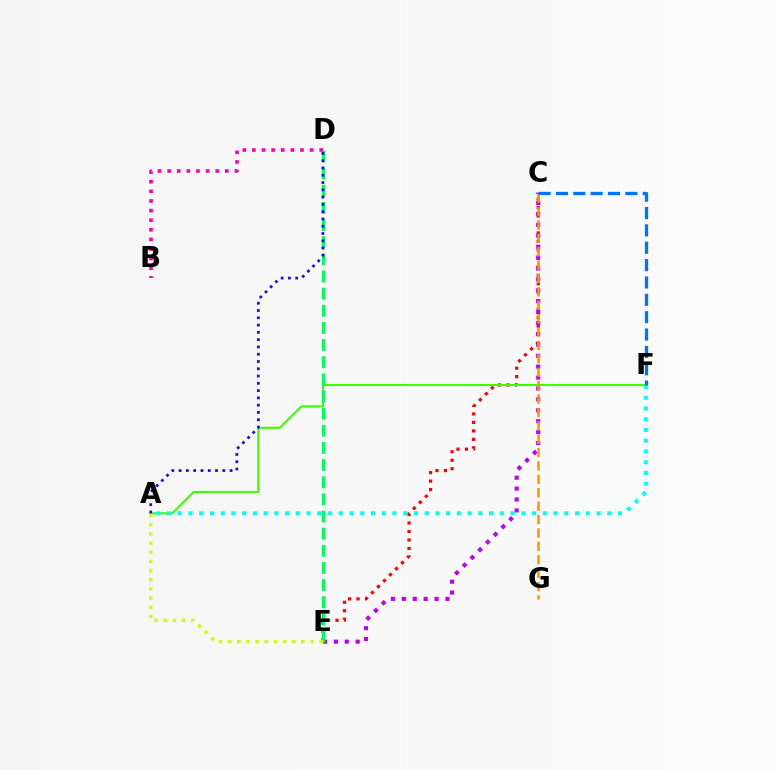{('C', 'E'): [{'color': '#ff0000', 'line_style': 'dotted', 'thickness': 2.3}, {'color': '#b900ff', 'line_style': 'dotted', 'thickness': 2.96}], ('A', 'F'): [{'color': '#3dff00', 'line_style': 'solid', 'thickness': 1.53}, {'color': '#00fff6', 'line_style': 'dotted', 'thickness': 2.92}], ('C', 'G'): [{'color': '#ff9400', 'line_style': 'dashed', 'thickness': 1.82}], ('D', 'E'): [{'color': '#00ff5c', 'line_style': 'dashed', 'thickness': 2.33}], ('C', 'F'): [{'color': '#0074ff', 'line_style': 'dashed', 'thickness': 2.36}], ('B', 'D'): [{'color': '#ff00ac', 'line_style': 'dotted', 'thickness': 2.61}], ('A', 'E'): [{'color': '#d1ff00', 'line_style': 'dotted', 'thickness': 2.49}], ('A', 'D'): [{'color': '#2500ff', 'line_style': 'dotted', 'thickness': 1.98}]}